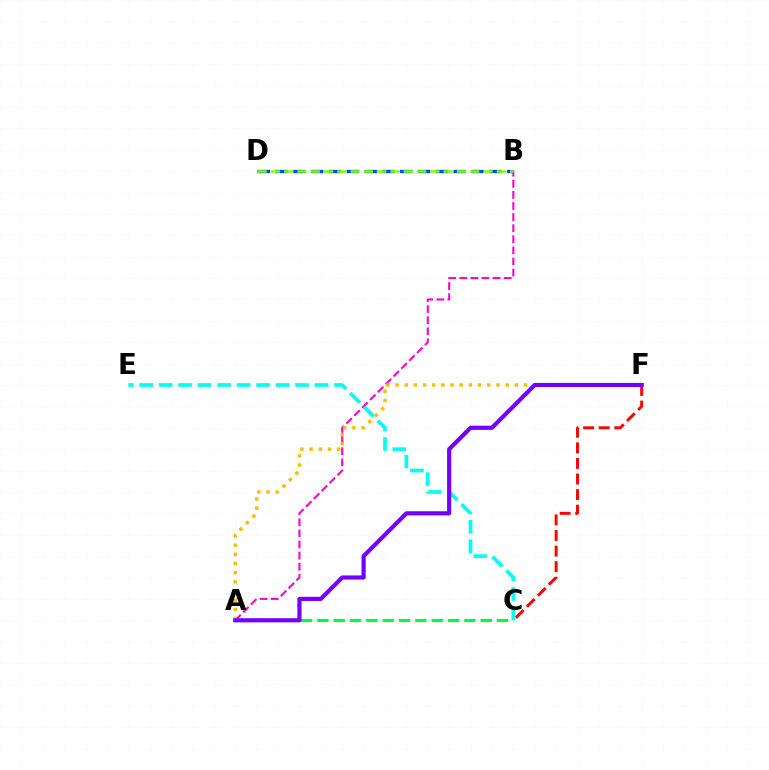{('A', 'B'): [{'color': '#ff00cf', 'line_style': 'dashed', 'thickness': 1.51}], ('C', 'F'): [{'color': '#ff0000', 'line_style': 'dashed', 'thickness': 2.12}], ('A', 'C'): [{'color': '#00ff39', 'line_style': 'dashed', 'thickness': 2.22}], ('C', 'E'): [{'color': '#00fff6', 'line_style': 'dashed', 'thickness': 2.65}], ('B', 'D'): [{'color': '#004bff', 'line_style': 'dashed', 'thickness': 2.42}, {'color': '#84ff00', 'line_style': 'dashed', 'thickness': 1.81}], ('A', 'F'): [{'color': '#ffbd00', 'line_style': 'dotted', 'thickness': 2.49}, {'color': '#7200ff', 'line_style': 'solid', 'thickness': 2.99}]}